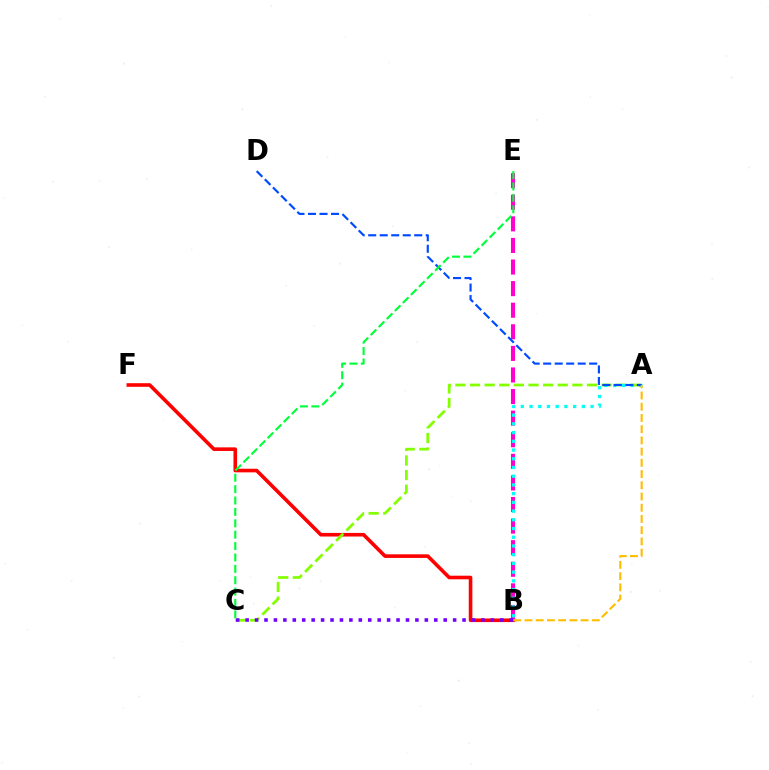{('B', 'F'): [{'color': '#ff0000', 'line_style': 'solid', 'thickness': 2.6}], ('B', 'E'): [{'color': '#ff00cf', 'line_style': 'dashed', 'thickness': 2.93}], ('A', 'C'): [{'color': '#84ff00', 'line_style': 'dashed', 'thickness': 1.99}], ('A', 'B'): [{'color': '#00fff6', 'line_style': 'dotted', 'thickness': 2.37}, {'color': '#ffbd00', 'line_style': 'dashed', 'thickness': 1.52}], ('B', 'C'): [{'color': '#7200ff', 'line_style': 'dotted', 'thickness': 2.56}], ('A', 'D'): [{'color': '#004bff', 'line_style': 'dashed', 'thickness': 1.56}], ('C', 'E'): [{'color': '#00ff39', 'line_style': 'dashed', 'thickness': 1.55}]}